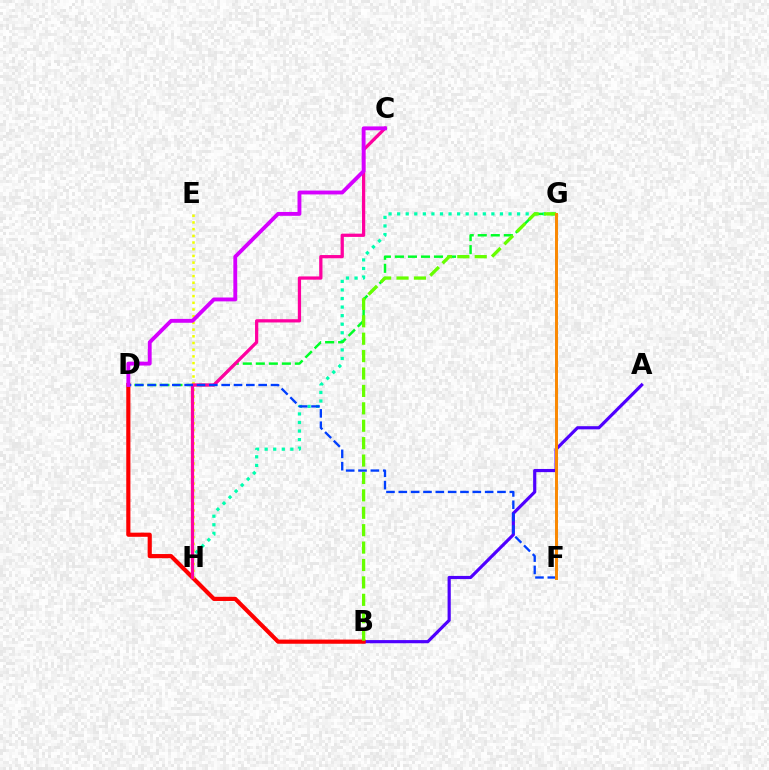{('G', 'H'): [{'color': '#00ffaf', 'line_style': 'dotted', 'thickness': 2.33}], ('D', 'G'): [{'color': '#00ff27', 'line_style': 'dashed', 'thickness': 1.77}], ('A', 'B'): [{'color': '#4f00ff', 'line_style': 'solid', 'thickness': 2.28}], ('B', 'D'): [{'color': '#ff0000', 'line_style': 'solid', 'thickness': 2.99}], ('F', 'G'): [{'color': '#00c7ff', 'line_style': 'solid', 'thickness': 2.07}, {'color': '#ff8800', 'line_style': 'solid', 'thickness': 2.11}], ('E', 'H'): [{'color': '#eeff00', 'line_style': 'dotted', 'thickness': 1.82}], ('B', 'G'): [{'color': '#66ff00', 'line_style': 'dashed', 'thickness': 2.36}], ('C', 'H'): [{'color': '#ff00a0', 'line_style': 'solid', 'thickness': 2.35}], ('D', 'F'): [{'color': '#003fff', 'line_style': 'dashed', 'thickness': 1.68}], ('C', 'D'): [{'color': '#d600ff', 'line_style': 'solid', 'thickness': 2.78}]}